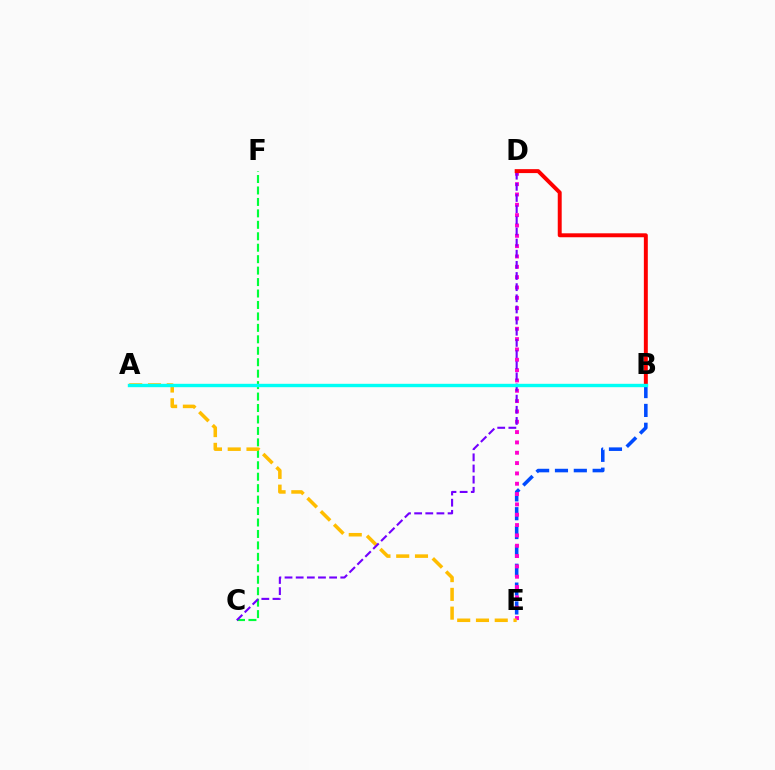{('A', 'B'): [{'color': '#84ff00', 'line_style': 'solid', 'thickness': 2.18}, {'color': '#00fff6', 'line_style': 'solid', 'thickness': 2.42}], ('C', 'F'): [{'color': '#00ff39', 'line_style': 'dashed', 'thickness': 1.56}], ('B', 'E'): [{'color': '#004bff', 'line_style': 'dashed', 'thickness': 2.56}], ('D', 'E'): [{'color': '#ff00cf', 'line_style': 'dotted', 'thickness': 2.81}], ('A', 'E'): [{'color': '#ffbd00', 'line_style': 'dashed', 'thickness': 2.55}], ('C', 'D'): [{'color': '#7200ff', 'line_style': 'dashed', 'thickness': 1.51}], ('B', 'D'): [{'color': '#ff0000', 'line_style': 'solid', 'thickness': 2.84}]}